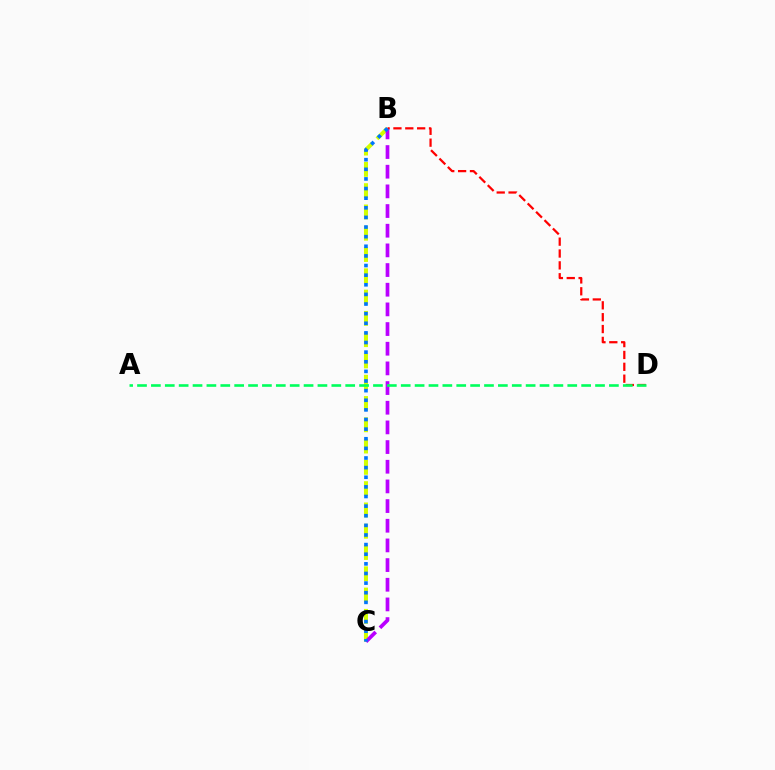{('B', 'C'): [{'color': '#d1ff00', 'line_style': 'dashed', 'thickness': 2.89}, {'color': '#b900ff', 'line_style': 'dashed', 'thickness': 2.67}, {'color': '#0074ff', 'line_style': 'dotted', 'thickness': 2.61}], ('B', 'D'): [{'color': '#ff0000', 'line_style': 'dashed', 'thickness': 1.61}], ('A', 'D'): [{'color': '#00ff5c', 'line_style': 'dashed', 'thickness': 1.89}]}